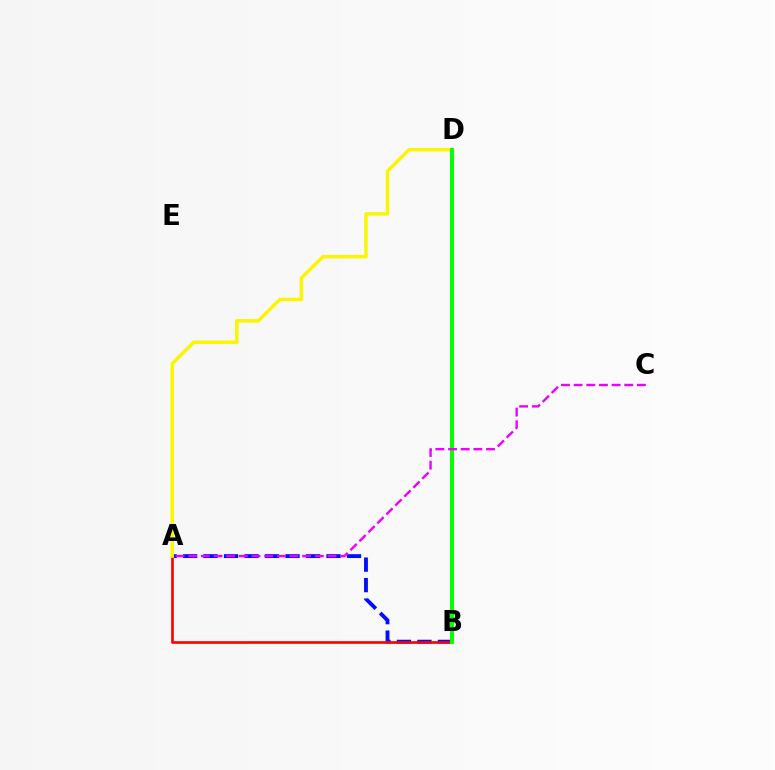{('A', 'B'): [{'color': '#0010ff', 'line_style': 'dashed', 'thickness': 2.78}, {'color': '#ff0000', 'line_style': 'solid', 'thickness': 1.91}], ('A', 'D'): [{'color': '#fcf500', 'line_style': 'solid', 'thickness': 2.49}], ('B', 'D'): [{'color': '#00fff6', 'line_style': 'solid', 'thickness': 2.89}, {'color': '#08ff00', 'line_style': 'solid', 'thickness': 2.84}], ('A', 'C'): [{'color': '#ee00ff', 'line_style': 'dashed', 'thickness': 1.72}]}